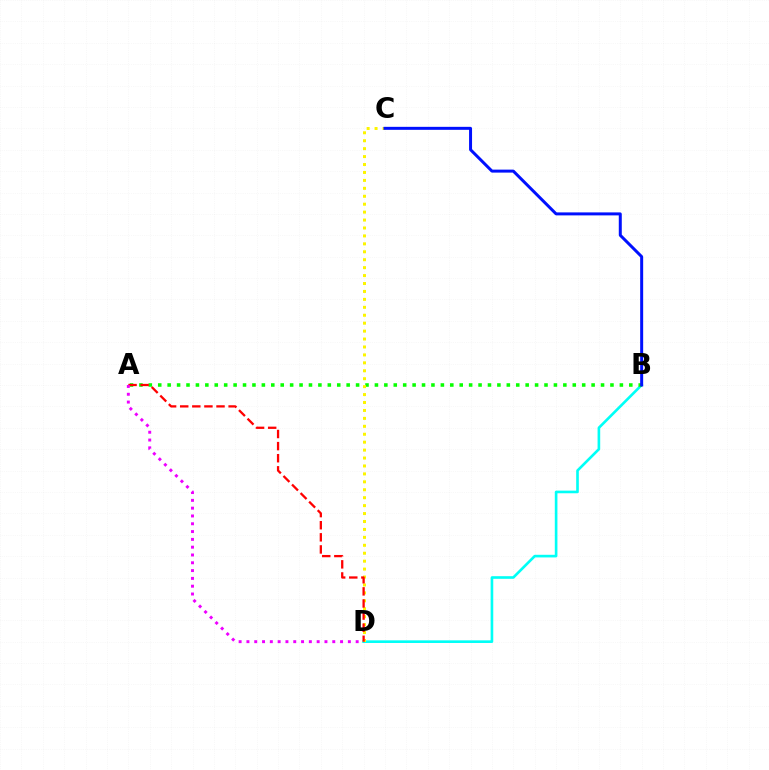{('B', 'D'): [{'color': '#00fff6', 'line_style': 'solid', 'thickness': 1.9}], ('A', 'B'): [{'color': '#08ff00', 'line_style': 'dotted', 'thickness': 2.56}], ('C', 'D'): [{'color': '#fcf500', 'line_style': 'dotted', 'thickness': 2.16}], ('A', 'D'): [{'color': '#ff0000', 'line_style': 'dashed', 'thickness': 1.64}, {'color': '#ee00ff', 'line_style': 'dotted', 'thickness': 2.12}], ('B', 'C'): [{'color': '#0010ff', 'line_style': 'solid', 'thickness': 2.15}]}